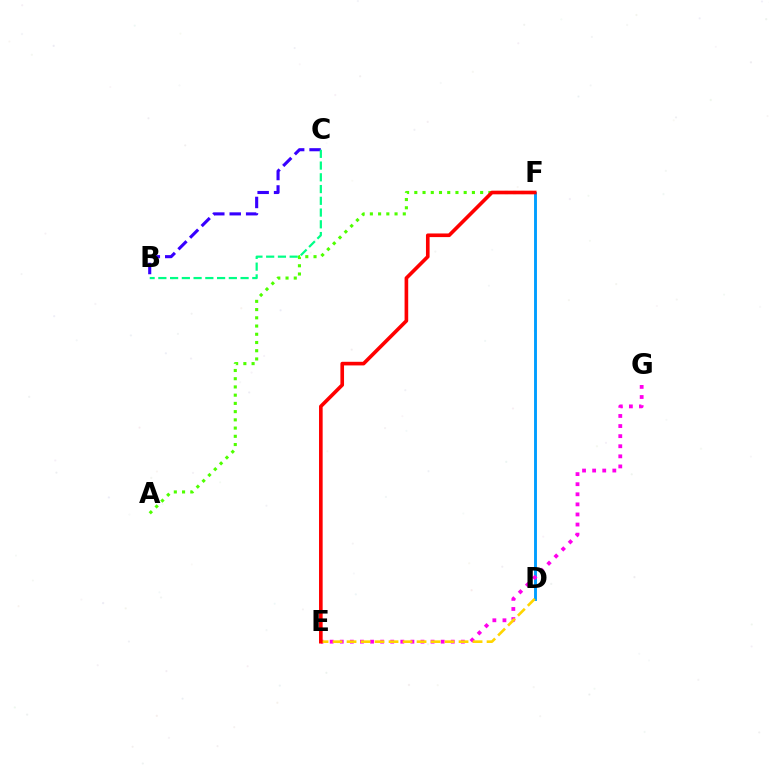{('D', 'F'): [{'color': '#009eff', 'line_style': 'solid', 'thickness': 2.09}], ('E', 'G'): [{'color': '#ff00ed', 'line_style': 'dotted', 'thickness': 2.74}], ('B', 'C'): [{'color': '#3700ff', 'line_style': 'dashed', 'thickness': 2.23}, {'color': '#00ff86', 'line_style': 'dashed', 'thickness': 1.6}], ('D', 'E'): [{'color': '#ffd500', 'line_style': 'dashed', 'thickness': 1.9}], ('A', 'F'): [{'color': '#4fff00', 'line_style': 'dotted', 'thickness': 2.24}], ('E', 'F'): [{'color': '#ff0000', 'line_style': 'solid', 'thickness': 2.62}]}